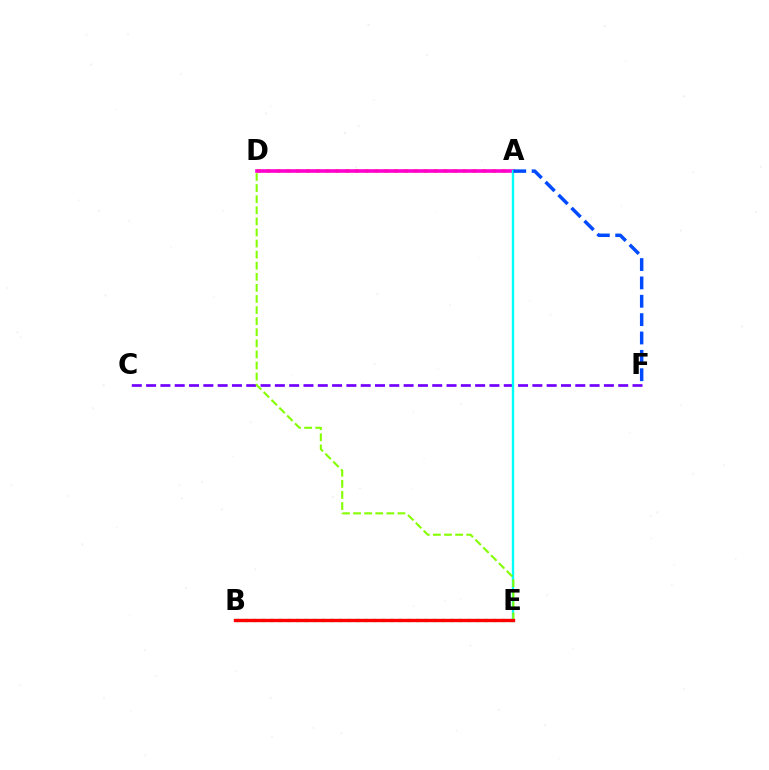{('A', 'D'): [{'color': '#ffbd00', 'line_style': 'dotted', 'thickness': 2.67}, {'color': '#ff00cf', 'line_style': 'solid', 'thickness': 2.6}], ('B', 'E'): [{'color': '#00ff39', 'line_style': 'dotted', 'thickness': 2.33}, {'color': '#ff0000', 'line_style': 'solid', 'thickness': 2.43}], ('C', 'F'): [{'color': '#7200ff', 'line_style': 'dashed', 'thickness': 1.94}], ('A', 'E'): [{'color': '#00fff6', 'line_style': 'solid', 'thickness': 1.7}], ('D', 'E'): [{'color': '#84ff00', 'line_style': 'dashed', 'thickness': 1.51}], ('A', 'F'): [{'color': '#004bff', 'line_style': 'dashed', 'thickness': 2.49}]}